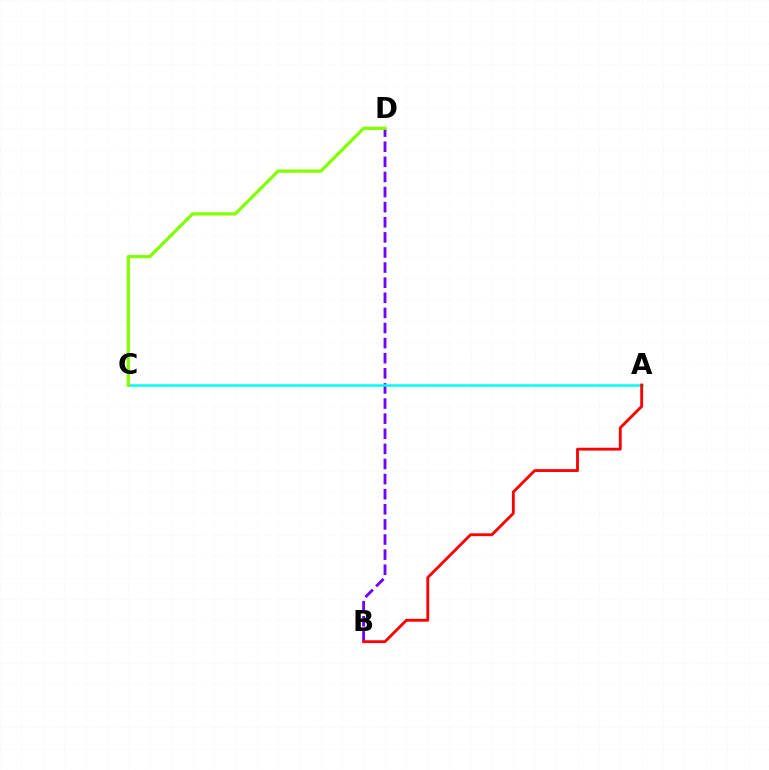{('B', 'D'): [{'color': '#7200ff', 'line_style': 'dashed', 'thickness': 2.05}], ('A', 'C'): [{'color': '#00fff6', 'line_style': 'solid', 'thickness': 1.82}], ('C', 'D'): [{'color': '#84ff00', 'line_style': 'solid', 'thickness': 2.35}], ('A', 'B'): [{'color': '#ff0000', 'line_style': 'solid', 'thickness': 2.05}]}